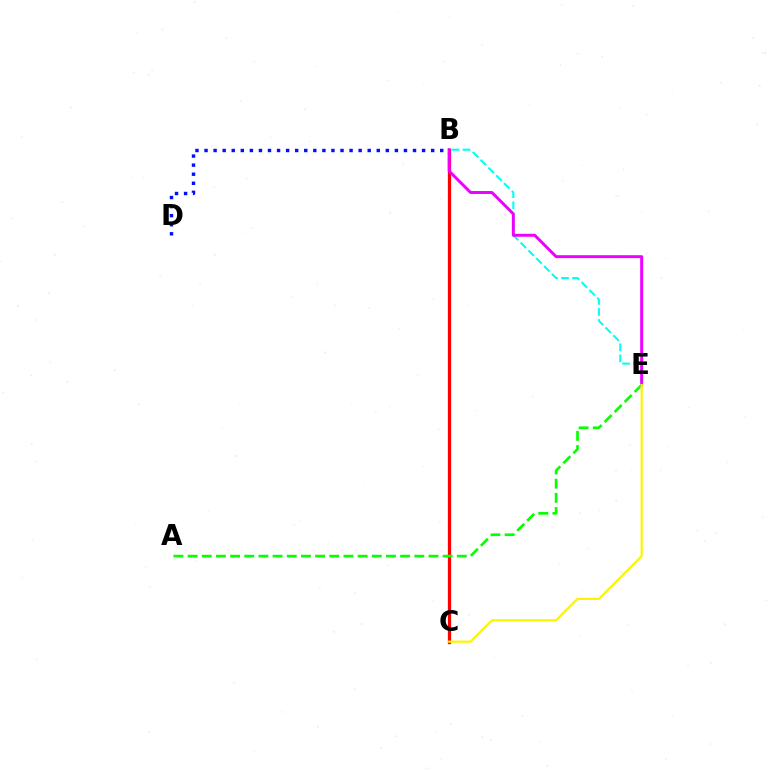{('B', 'E'): [{'color': '#00fff6', 'line_style': 'dashed', 'thickness': 1.5}, {'color': '#ee00ff', 'line_style': 'solid', 'thickness': 2.12}], ('B', 'C'): [{'color': '#ff0000', 'line_style': 'solid', 'thickness': 2.35}], ('B', 'D'): [{'color': '#0010ff', 'line_style': 'dotted', 'thickness': 2.46}], ('A', 'E'): [{'color': '#08ff00', 'line_style': 'dashed', 'thickness': 1.92}], ('C', 'E'): [{'color': '#fcf500', 'line_style': 'solid', 'thickness': 1.58}]}